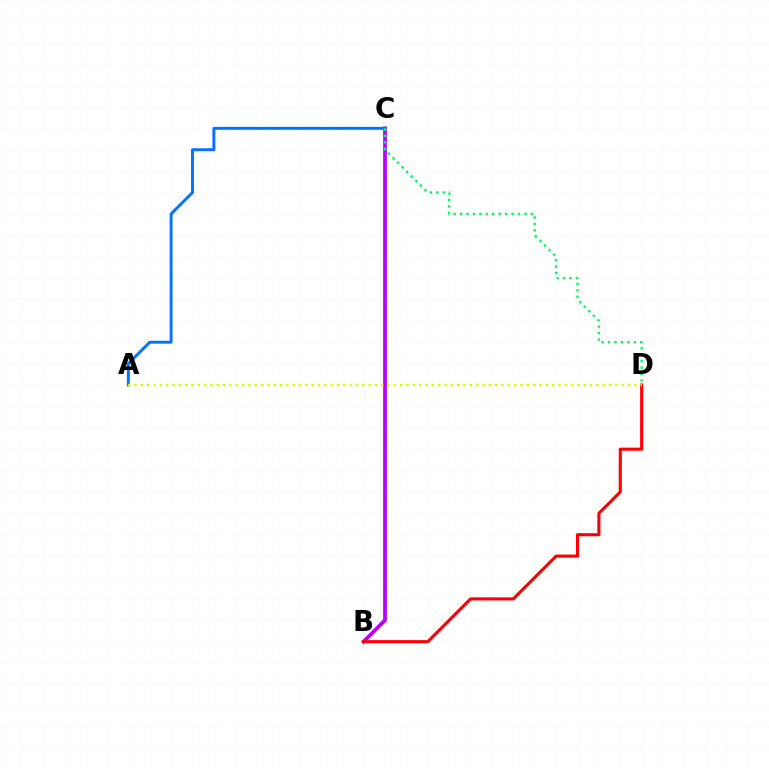{('B', 'C'): [{'color': '#b900ff', 'line_style': 'solid', 'thickness': 2.68}], ('B', 'D'): [{'color': '#ff0000', 'line_style': 'solid', 'thickness': 2.22}], ('A', 'C'): [{'color': '#0074ff', 'line_style': 'solid', 'thickness': 2.11}], ('A', 'D'): [{'color': '#d1ff00', 'line_style': 'dotted', 'thickness': 1.72}], ('C', 'D'): [{'color': '#00ff5c', 'line_style': 'dotted', 'thickness': 1.75}]}